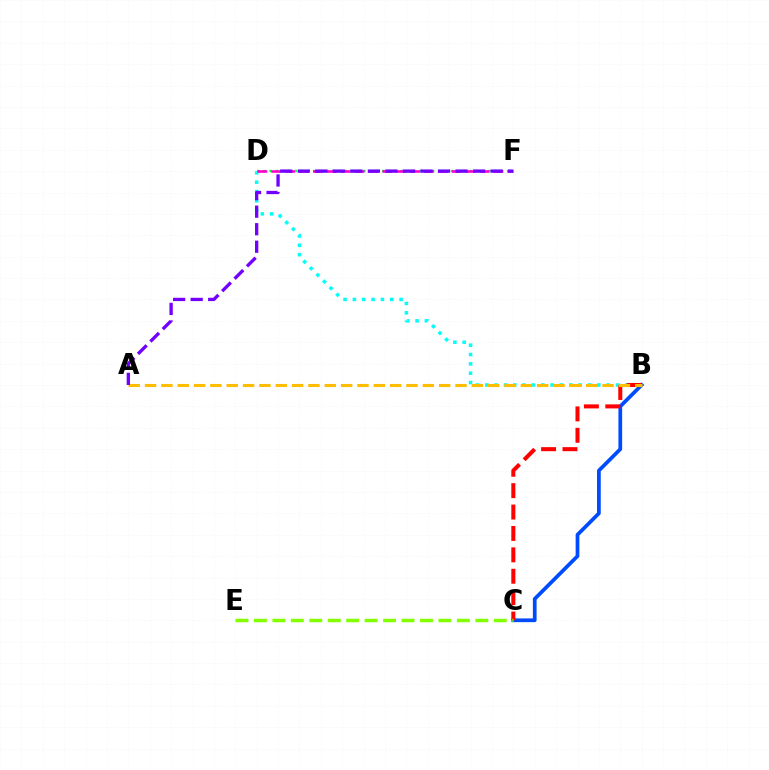{('B', 'C'): [{'color': '#004bff', 'line_style': 'solid', 'thickness': 2.68}, {'color': '#ff0000', 'line_style': 'dashed', 'thickness': 2.91}], ('B', 'D'): [{'color': '#00fff6', 'line_style': 'dotted', 'thickness': 2.54}], ('D', 'F'): [{'color': '#00ff39', 'line_style': 'dotted', 'thickness': 1.7}, {'color': '#ff00cf', 'line_style': 'dashed', 'thickness': 1.89}], ('A', 'B'): [{'color': '#ffbd00', 'line_style': 'dashed', 'thickness': 2.22}], ('A', 'F'): [{'color': '#7200ff', 'line_style': 'dashed', 'thickness': 2.38}], ('C', 'E'): [{'color': '#84ff00', 'line_style': 'dashed', 'thickness': 2.51}]}